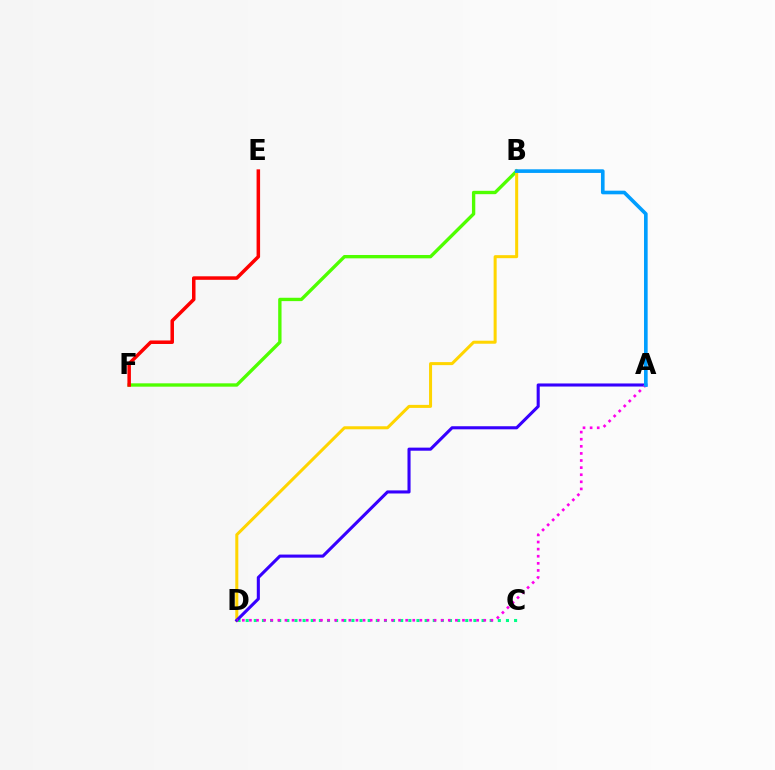{('B', 'F'): [{'color': '#4fff00', 'line_style': 'solid', 'thickness': 2.41}], ('C', 'D'): [{'color': '#00ff86', 'line_style': 'dotted', 'thickness': 2.21}], ('B', 'D'): [{'color': '#ffd500', 'line_style': 'solid', 'thickness': 2.18}], ('A', 'D'): [{'color': '#3700ff', 'line_style': 'solid', 'thickness': 2.22}, {'color': '#ff00ed', 'line_style': 'dotted', 'thickness': 1.93}], ('A', 'B'): [{'color': '#009eff', 'line_style': 'solid', 'thickness': 2.62}], ('E', 'F'): [{'color': '#ff0000', 'line_style': 'solid', 'thickness': 2.53}]}